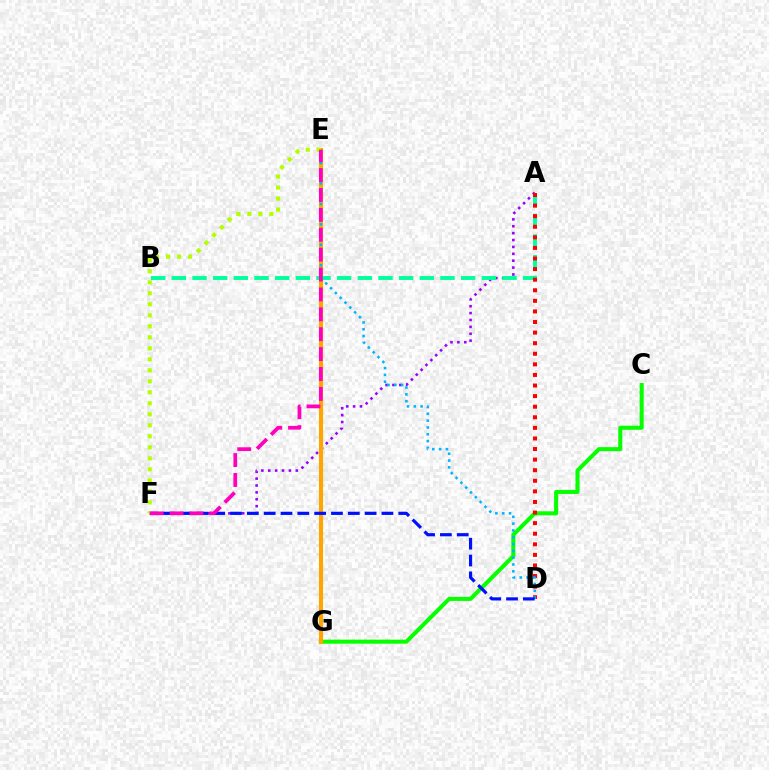{('C', 'G'): [{'color': '#08ff00', 'line_style': 'solid', 'thickness': 2.92}], ('A', 'F'): [{'color': '#9b00ff', 'line_style': 'dotted', 'thickness': 1.87}], ('E', 'G'): [{'color': '#ffa500', 'line_style': 'solid', 'thickness': 2.94}], ('A', 'B'): [{'color': '#00ff9d', 'line_style': 'dashed', 'thickness': 2.81}], ('A', 'D'): [{'color': '#ff0000', 'line_style': 'dotted', 'thickness': 2.88}], ('D', 'E'): [{'color': '#00b5ff', 'line_style': 'dotted', 'thickness': 1.85}], ('D', 'F'): [{'color': '#0010ff', 'line_style': 'dashed', 'thickness': 2.29}], ('E', 'F'): [{'color': '#b3ff00', 'line_style': 'dotted', 'thickness': 2.99}, {'color': '#ff00bd', 'line_style': 'dashed', 'thickness': 2.7}]}